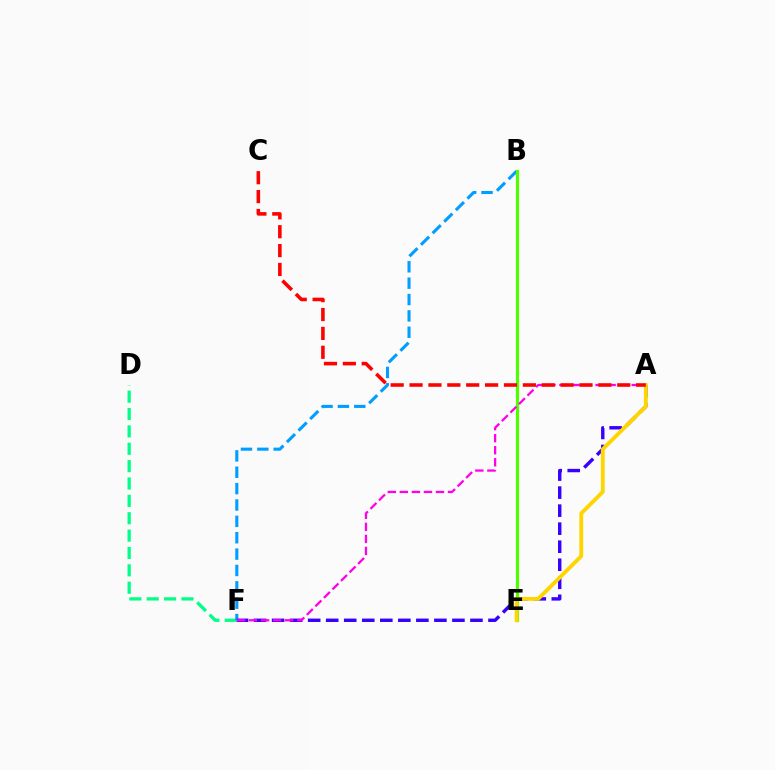{('D', 'F'): [{'color': '#00ff86', 'line_style': 'dashed', 'thickness': 2.36}], ('B', 'F'): [{'color': '#009eff', 'line_style': 'dashed', 'thickness': 2.22}], ('A', 'F'): [{'color': '#3700ff', 'line_style': 'dashed', 'thickness': 2.45}, {'color': '#ff00ed', 'line_style': 'dashed', 'thickness': 1.64}], ('B', 'E'): [{'color': '#4fff00', 'line_style': 'solid', 'thickness': 2.28}], ('A', 'E'): [{'color': '#ffd500', 'line_style': 'solid', 'thickness': 2.78}], ('A', 'C'): [{'color': '#ff0000', 'line_style': 'dashed', 'thickness': 2.57}]}